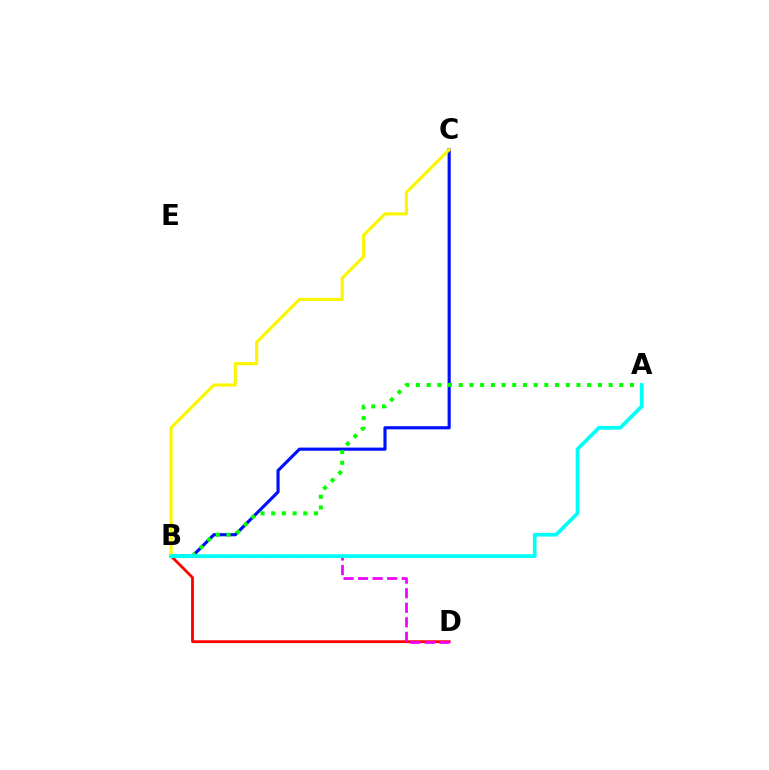{('B', 'D'): [{'color': '#ff0000', 'line_style': 'solid', 'thickness': 2.02}, {'color': '#ee00ff', 'line_style': 'dashed', 'thickness': 1.97}], ('B', 'C'): [{'color': '#0010ff', 'line_style': 'solid', 'thickness': 2.26}, {'color': '#fcf500', 'line_style': 'solid', 'thickness': 2.24}], ('A', 'B'): [{'color': '#08ff00', 'line_style': 'dotted', 'thickness': 2.91}, {'color': '#00fff6', 'line_style': 'solid', 'thickness': 2.66}]}